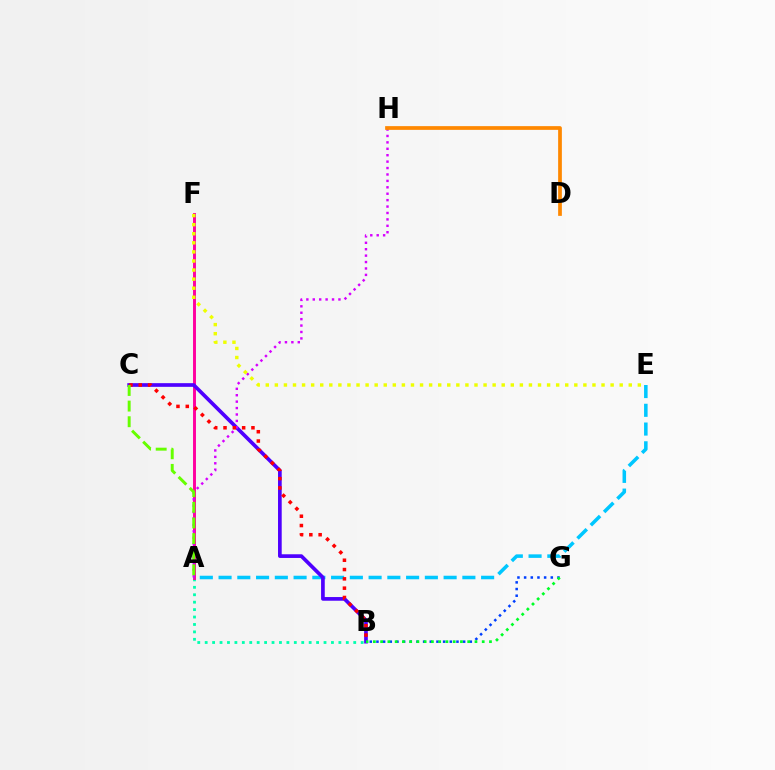{('A', 'B'): [{'color': '#00ffaf', 'line_style': 'dotted', 'thickness': 2.02}], ('A', 'F'): [{'color': '#ff00a0', 'line_style': 'solid', 'thickness': 2.11}], ('A', 'E'): [{'color': '#00c7ff', 'line_style': 'dashed', 'thickness': 2.55}], ('B', 'G'): [{'color': '#003fff', 'line_style': 'dotted', 'thickness': 1.81}, {'color': '#00ff27', 'line_style': 'dotted', 'thickness': 1.97}], ('B', 'C'): [{'color': '#4f00ff', 'line_style': 'solid', 'thickness': 2.65}, {'color': '#ff0000', 'line_style': 'dotted', 'thickness': 2.53}], ('A', 'H'): [{'color': '#d600ff', 'line_style': 'dotted', 'thickness': 1.74}], ('A', 'C'): [{'color': '#66ff00', 'line_style': 'dashed', 'thickness': 2.12}], ('E', 'F'): [{'color': '#eeff00', 'line_style': 'dotted', 'thickness': 2.47}], ('D', 'H'): [{'color': '#ff8800', 'line_style': 'solid', 'thickness': 2.68}]}